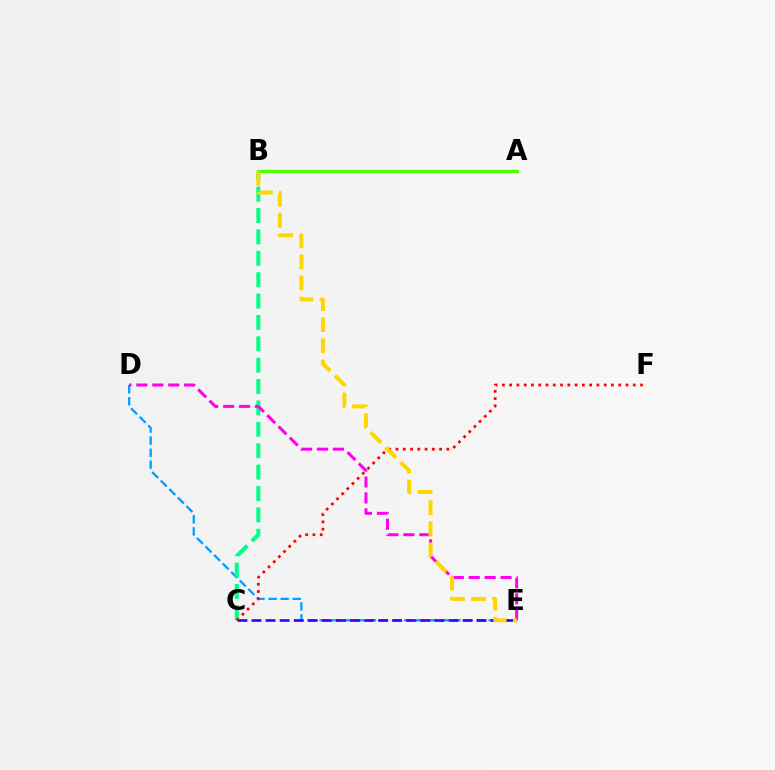{('D', 'E'): [{'color': '#009eff', 'line_style': 'dashed', 'thickness': 1.64}, {'color': '#ff00ed', 'line_style': 'dashed', 'thickness': 2.16}], ('B', 'C'): [{'color': '#00ff86', 'line_style': 'dashed', 'thickness': 2.9}], ('C', 'E'): [{'color': '#3700ff', 'line_style': 'dashed', 'thickness': 1.91}], ('C', 'F'): [{'color': '#ff0000', 'line_style': 'dotted', 'thickness': 1.98}], ('A', 'B'): [{'color': '#4fff00', 'line_style': 'solid', 'thickness': 2.31}], ('B', 'E'): [{'color': '#ffd500', 'line_style': 'dashed', 'thickness': 2.86}]}